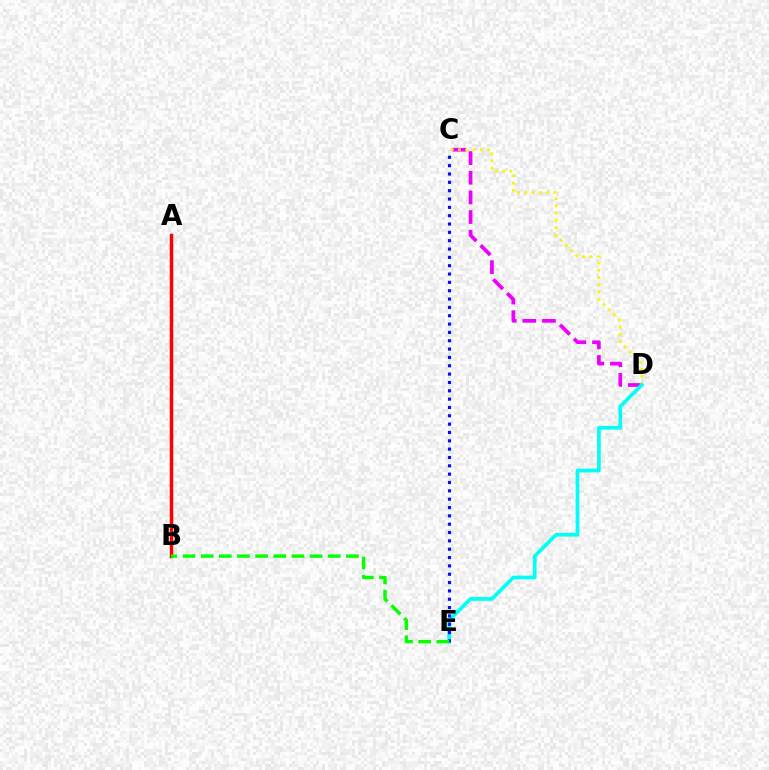{('C', 'D'): [{'color': '#ee00ff', 'line_style': 'dashed', 'thickness': 2.67}, {'color': '#fcf500', 'line_style': 'dotted', 'thickness': 1.98}], ('A', 'B'): [{'color': '#ff0000', 'line_style': 'solid', 'thickness': 2.52}], ('D', 'E'): [{'color': '#00fff6', 'line_style': 'solid', 'thickness': 2.66}], ('C', 'E'): [{'color': '#0010ff', 'line_style': 'dotted', 'thickness': 2.27}], ('B', 'E'): [{'color': '#08ff00', 'line_style': 'dashed', 'thickness': 2.47}]}